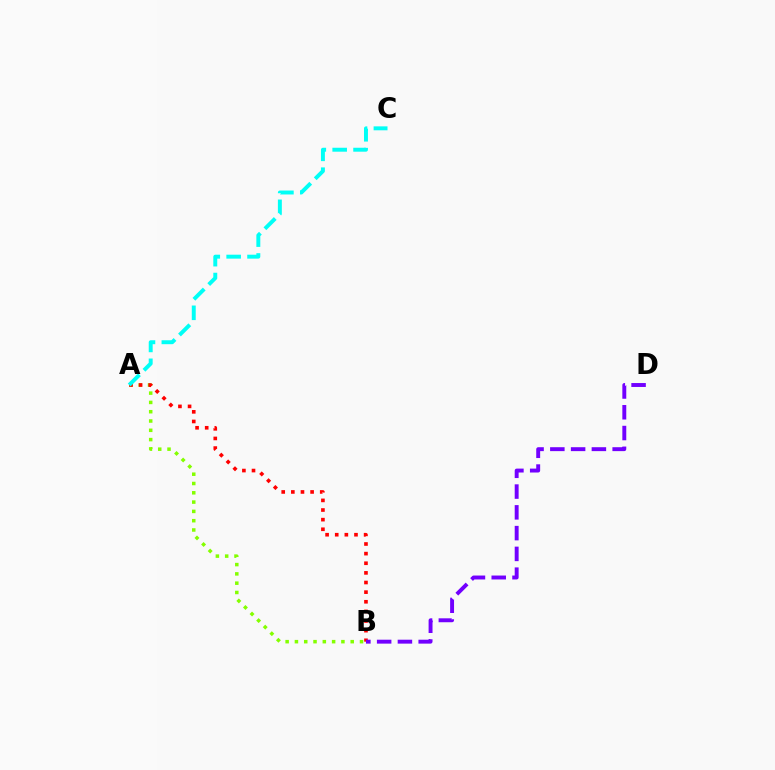{('A', 'B'): [{'color': '#84ff00', 'line_style': 'dotted', 'thickness': 2.53}, {'color': '#ff0000', 'line_style': 'dotted', 'thickness': 2.62}], ('A', 'C'): [{'color': '#00fff6', 'line_style': 'dashed', 'thickness': 2.84}], ('B', 'D'): [{'color': '#7200ff', 'line_style': 'dashed', 'thickness': 2.82}]}